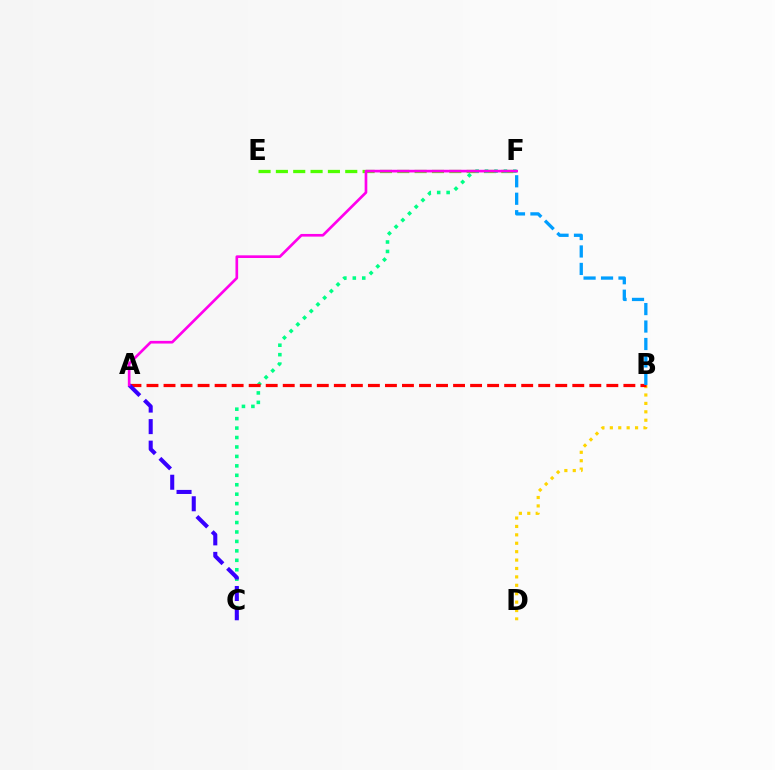{('B', 'D'): [{'color': '#ffd500', 'line_style': 'dotted', 'thickness': 2.28}], ('E', 'F'): [{'color': '#4fff00', 'line_style': 'dashed', 'thickness': 2.36}], ('C', 'F'): [{'color': '#00ff86', 'line_style': 'dotted', 'thickness': 2.57}], ('A', 'B'): [{'color': '#ff0000', 'line_style': 'dashed', 'thickness': 2.31}], ('A', 'C'): [{'color': '#3700ff', 'line_style': 'dashed', 'thickness': 2.92}], ('A', 'F'): [{'color': '#ff00ed', 'line_style': 'solid', 'thickness': 1.92}], ('B', 'F'): [{'color': '#009eff', 'line_style': 'dashed', 'thickness': 2.37}]}